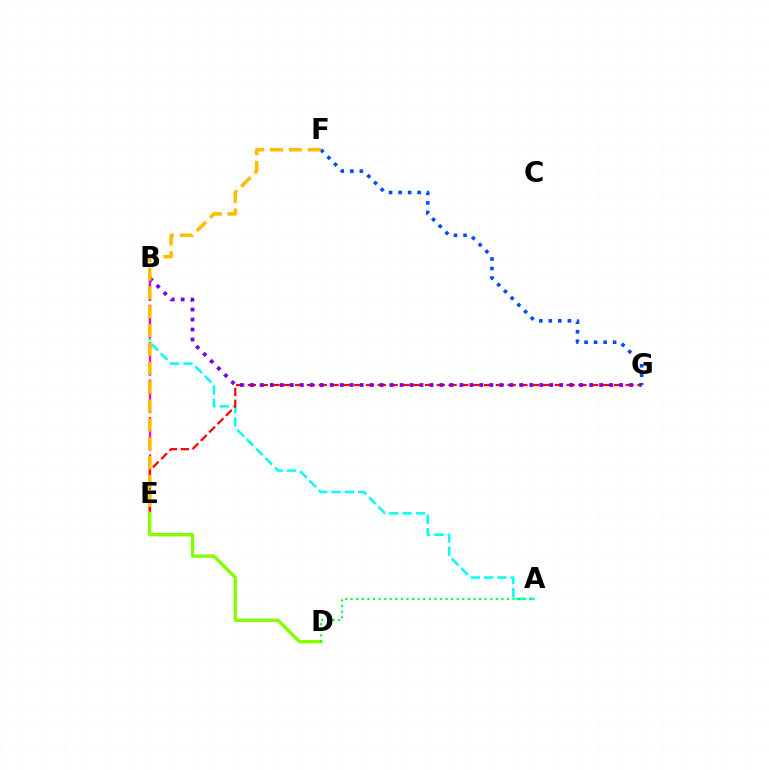{('A', 'B'): [{'color': '#00fff6', 'line_style': 'dashed', 'thickness': 1.81}], ('B', 'E'): [{'color': '#ff00cf', 'line_style': 'dashed', 'thickness': 1.69}], ('E', 'G'): [{'color': '#ff0000', 'line_style': 'dashed', 'thickness': 1.6}], ('D', 'E'): [{'color': '#84ff00', 'line_style': 'solid', 'thickness': 2.42}], ('B', 'G'): [{'color': '#7200ff', 'line_style': 'dotted', 'thickness': 2.71}], ('A', 'D'): [{'color': '#00ff39', 'line_style': 'dotted', 'thickness': 1.52}], ('F', 'G'): [{'color': '#004bff', 'line_style': 'dotted', 'thickness': 2.59}], ('E', 'F'): [{'color': '#ffbd00', 'line_style': 'dashed', 'thickness': 2.56}]}